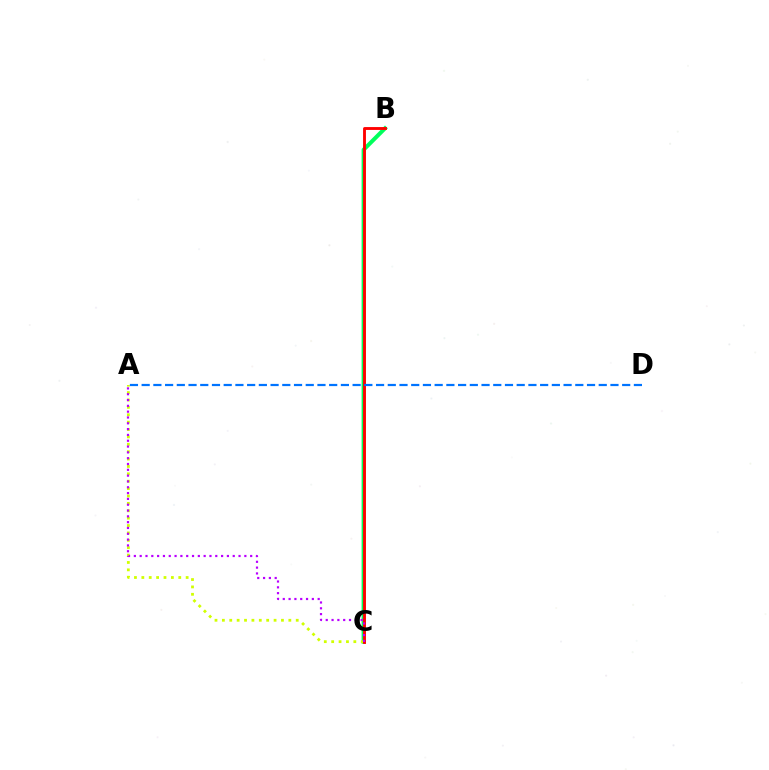{('B', 'C'): [{'color': '#00ff5c', 'line_style': 'solid', 'thickness': 2.9}, {'color': '#ff0000', 'line_style': 'solid', 'thickness': 2.07}], ('A', 'C'): [{'color': '#d1ff00', 'line_style': 'dotted', 'thickness': 2.01}, {'color': '#b900ff', 'line_style': 'dotted', 'thickness': 1.58}], ('A', 'D'): [{'color': '#0074ff', 'line_style': 'dashed', 'thickness': 1.59}]}